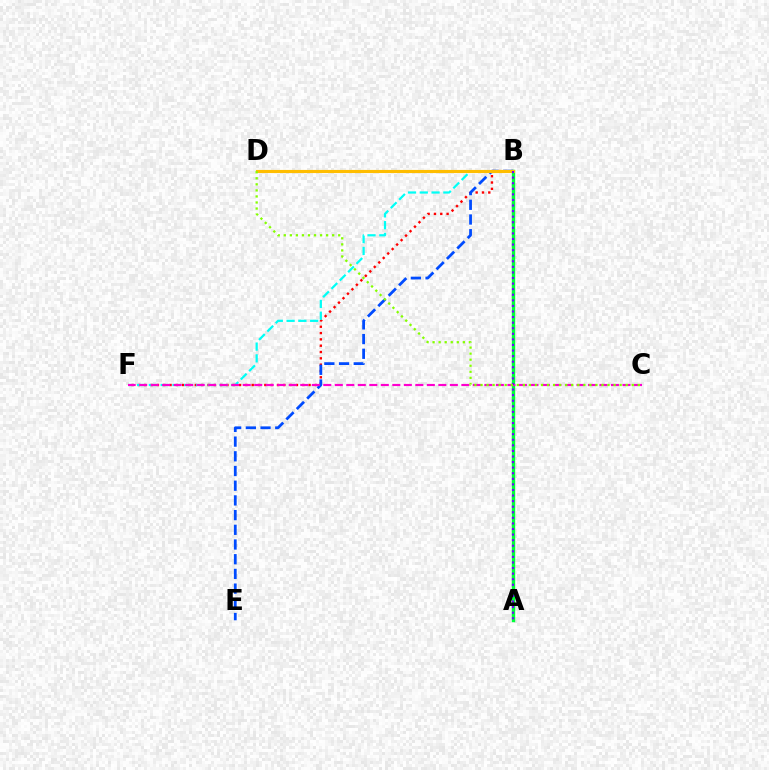{('B', 'F'): [{'color': '#ff0000', 'line_style': 'dotted', 'thickness': 1.72}, {'color': '#00fff6', 'line_style': 'dashed', 'thickness': 1.6}], ('B', 'E'): [{'color': '#004bff', 'line_style': 'dashed', 'thickness': 2.0}], ('A', 'B'): [{'color': '#00ff39', 'line_style': 'solid', 'thickness': 2.45}, {'color': '#7200ff', 'line_style': 'dotted', 'thickness': 1.52}], ('B', 'D'): [{'color': '#ffbd00', 'line_style': 'solid', 'thickness': 2.25}], ('C', 'F'): [{'color': '#ff00cf', 'line_style': 'dashed', 'thickness': 1.56}], ('C', 'D'): [{'color': '#84ff00', 'line_style': 'dotted', 'thickness': 1.64}]}